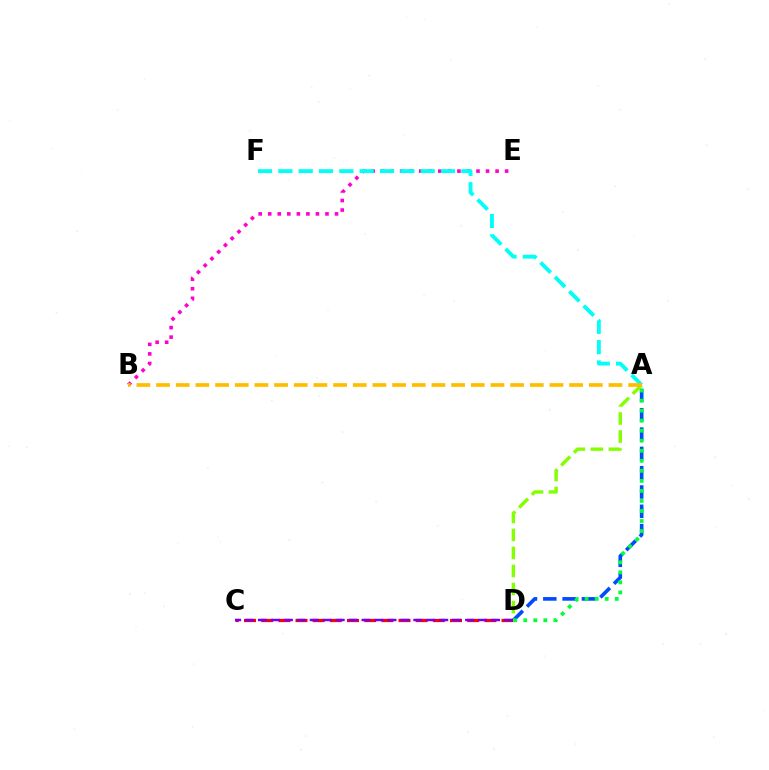{('C', 'D'): [{'color': '#ff0000', 'line_style': 'dashed', 'thickness': 2.33}, {'color': '#7200ff', 'line_style': 'dashed', 'thickness': 1.76}], ('B', 'E'): [{'color': '#ff00cf', 'line_style': 'dotted', 'thickness': 2.59}], ('A', 'D'): [{'color': '#004bff', 'line_style': 'dashed', 'thickness': 2.62}, {'color': '#84ff00', 'line_style': 'dashed', 'thickness': 2.45}, {'color': '#00ff39', 'line_style': 'dotted', 'thickness': 2.73}], ('A', 'F'): [{'color': '#00fff6', 'line_style': 'dashed', 'thickness': 2.76}], ('A', 'B'): [{'color': '#ffbd00', 'line_style': 'dashed', 'thickness': 2.67}]}